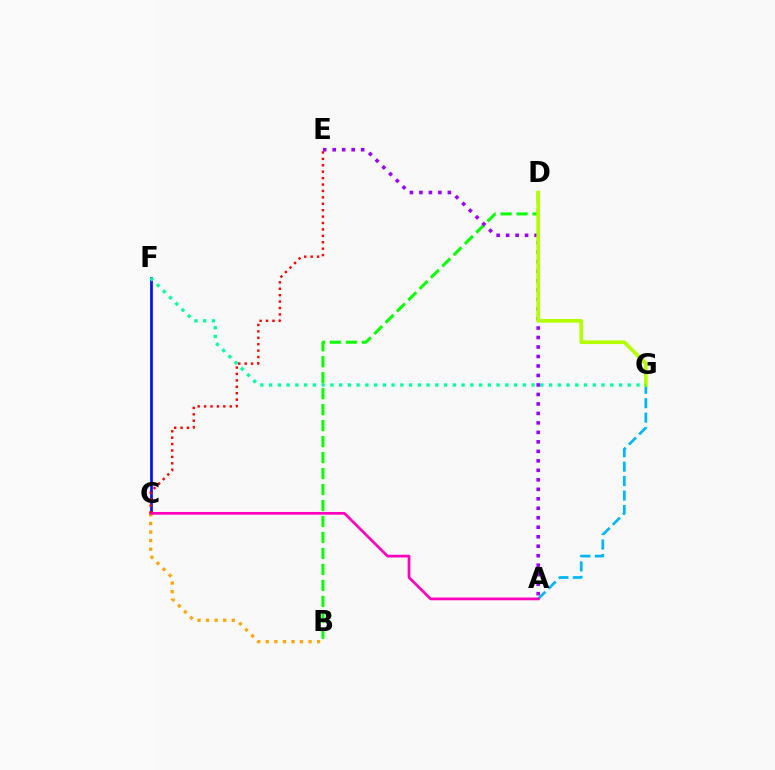{('B', 'D'): [{'color': '#08ff00', 'line_style': 'dashed', 'thickness': 2.17}], ('A', 'G'): [{'color': '#00b5ff', 'line_style': 'dashed', 'thickness': 1.97}], ('A', 'E'): [{'color': '#9b00ff', 'line_style': 'dotted', 'thickness': 2.58}], ('C', 'F'): [{'color': '#0010ff', 'line_style': 'solid', 'thickness': 1.95}], ('B', 'C'): [{'color': '#ffa500', 'line_style': 'dotted', 'thickness': 2.33}], ('D', 'G'): [{'color': '#b3ff00', 'line_style': 'solid', 'thickness': 2.64}], ('A', 'C'): [{'color': '#ff00bd', 'line_style': 'solid', 'thickness': 1.97}], ('C', 'E'): [{'color': '#ff0000', 'line_style': 'dotted', 'thickness': 1.74}], ('F', 'G'): [{'color': '#00ff9d', 'line_style': 'dotted', 'thickness': 2.38}]}